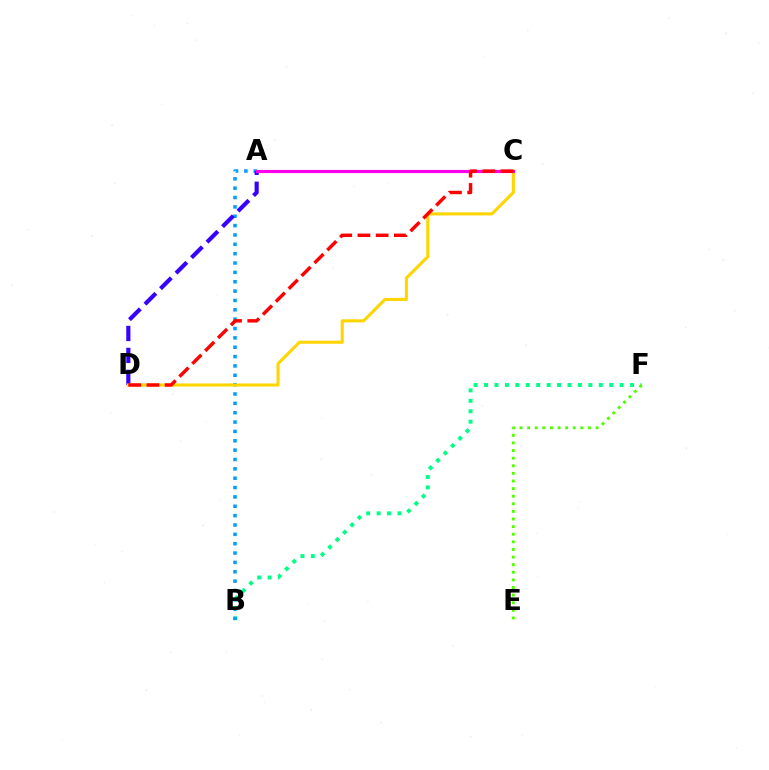{('B', 'F'): [{'color': '#00ff86', 'line_style': 'dotted', 'thickness': 2.83}], ('A', 'B'): [{'color': '#009eff', 'line_style': 'dotted', 'thickness': 2.54}], ('E', 'F'): [{'color': '#4fff00', 'line_style': 'dotted', 'thickness': 2.07}], ('A', 'D'): [{'color': '#3700ff', 'line_style': 'dashed', 'thickness': 2.98}], ('C', 'D'): [{'color': '#ffd500', 'line_style': 'solid', 'thickness': 2.21}, {'color': '#ff0000', 'line_style': 'dashed', 'thickness': 2.47}], ('A', 'C'): [{'color': '#ff00ed', 'line_style': 'solid', 'thickness': 2.26}]}